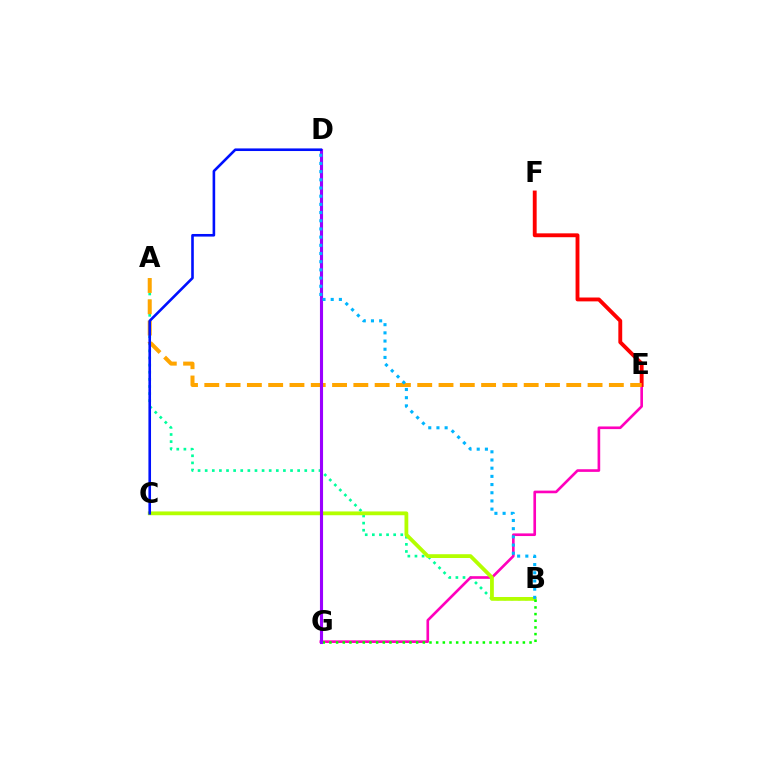{('A', 'B'): [{'color': '#00ff9d', 'line_style': 'dotted', 'thickness': 1.93}], ('E', 'G'): [{'color': '#ff00bd', 'line_style': 'solid', 'thickness': 1.9}], ('E', 'F'): [{'color': '#ff0000', 'line_style': 'solid', 'thickness': 2.78}], ('A', 'E'): [{'color': '#ffa500', 'line_style': 'dashed', 'thickness': 2.89}], ('B', 'C'): [{'color': '#b3ff00', 'line_style': 'solid', 'thickness': 2.73}], ('B', 'G'): [{'color': '#08ff00', 'line_style': 'dotted', 'thickness': 1.81}], ('D', 'G'): [{'color': '#9b00ff', 'line_style': 'solid', 'thickness': 2.24}], ('B', 'D'): [{'color': '#00b5ff', 'line_style': 'dotted', 'thickness': 2.22}], ('C', 'D'): [{'color': '#0010ff', 'line_style': 'solid', 'thickness': 1.88}]}